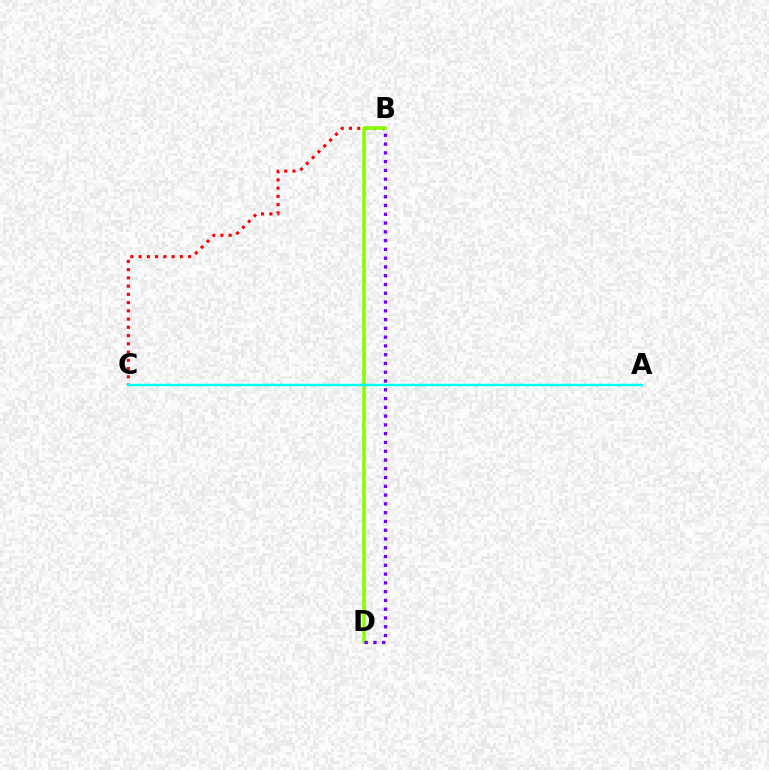{('B', 'C'): [{'color': '#ff0000', 'line_style': 'dotted', 'thickness': 2.24}], ('B', 'D'): [{'color': '#84ff00', 'line_style': 'solid', 'thickness': 2.53}, {'color': '#7200ff', 'line_style': 'dotted', 'thickness': 2.38}], ('A', 'C'): [{'color': '#00fff6', 'line_style': 'solid', 'thickness': 1.75}]}